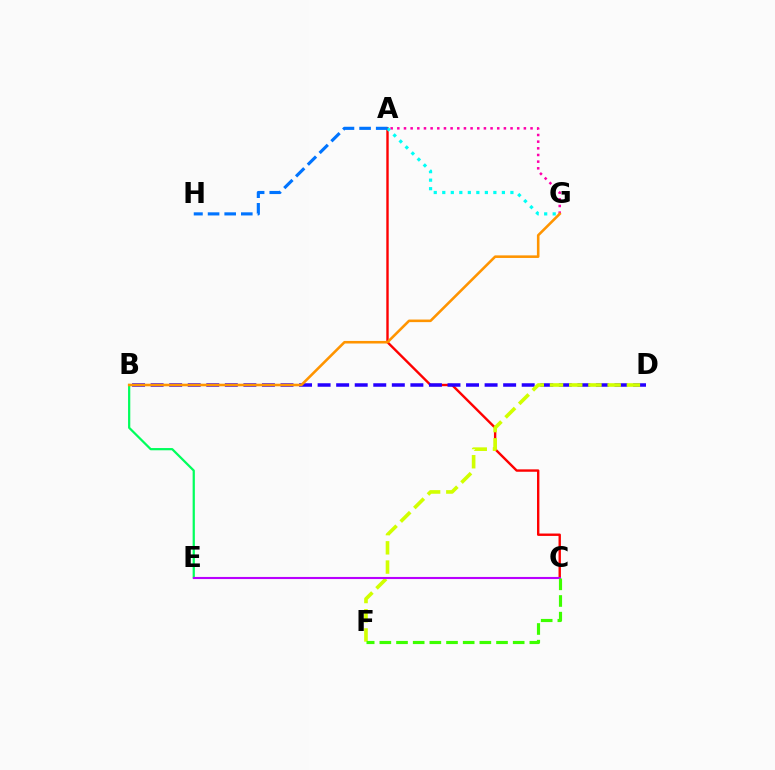{('A', 'C'): [{'color': '#ff0000', 'line_style': 'solid', 'thickness': 1.72}], ('A', 'G'): [{'color': '#ff00ac', 'line_style': 'dotted', 'thickness': 1.81}, {'color': '#00fff6', 'line_style': 'dotted', 'thickness': 2.31}], ('B', 'E'): [{'color': '#00ff5c', 'line_style': 'solid', 'thickness': 1.61}], ('A', 'H'): [{'color': '#0074ff', 'line_style': 'dashed', 'thickness': 2.26}], ('B', 'D'): [{'color': '#2500ff', 'line_style': 'dashed', 'thickness': 2.52}], ('D', 'F'): [{'color': '#d1ff00', 'line_style': 'dashed', 'thickness': 2.61}], ('B', 'G'): [{'color': '#ff9400', 'line_style': 'solid', 'thickness': 1.86}], ('C', 'E'): [{'color': '#b900ff', 'line_style': 'solid', 'thickness': 1.52}], ('C', 'F'): [{'color': '#3dff00', 'line_style': 'dashed', 'thickness': 2.26}]}